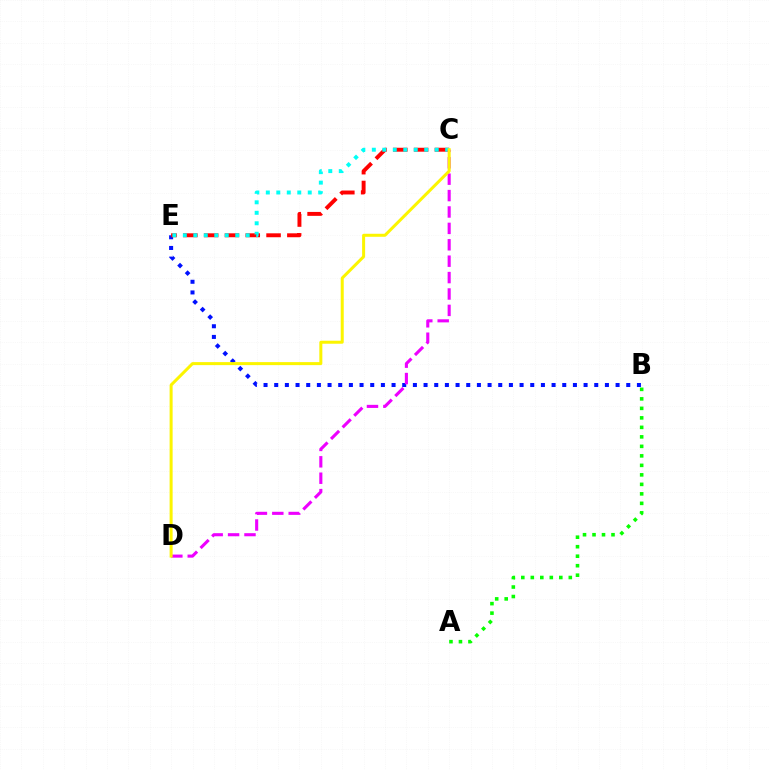{('B', 'E'): [{'color': '#0010ff', 'line_style': 'dotted', 'thickness': 2.9}], ('C', 'E'): [{'color': '#ff0000', 'line_style': 'dashed', 'thickness': 2.83}, {'color': '#00fff6', 'line_style': 'dotted', 'thickness': 2.85}], ('A', 'B'): [{'color': '#08ff00', 'line_style': 'dotted', 'thickness': 2.58}], ('C', 'D'): [{'color': '#ee00ff', 'line_style': 'dashed', 'thickness': 2.23}, {'color': '#fcf500', 'line_style': 'solid', 'thickness': 2.17}]}